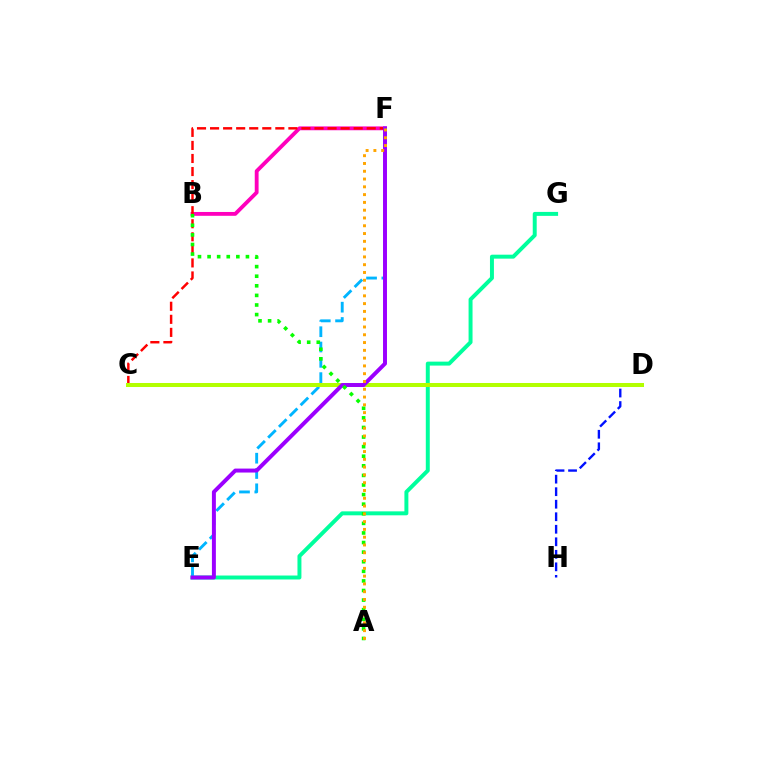{('B', 'F'): [{'color': '#ff00bd', 'line_style': 'solid', 'thickness': 2.76}], ('E', 'G'): [{'color': '#00ff9d', 'line_style': 'solid', 'thickness': 2.85}], ('C', 'F'): [{'color': '#ff0000', 'line_style': 'dashed', 'thickness': 1.77}], ('D', 'H'): [{'color': '#0010ff', 'line_style': 'dashed', 'thickness': 1.7}], ('E', 'F'): [{'color': '#00b5ff', 'line_style': 'dashed', 'thickness': 2.08}, {'color': '#9b00ff', 'line_style': 'solid', 'thickness': 2.85}], ('C', 'D'): [{'color': '#b3ff00', 'line_style': 'solid', 'thickness': 2.89}], ('A', 'B'): [{'color': '#08ff00', 'line_style': 'dotted', 'thickness': 2.61}], ('A', 'F'): [{'color': '#ffa500', 'line_style': 'dotted', 'thickness': 2.12}]}